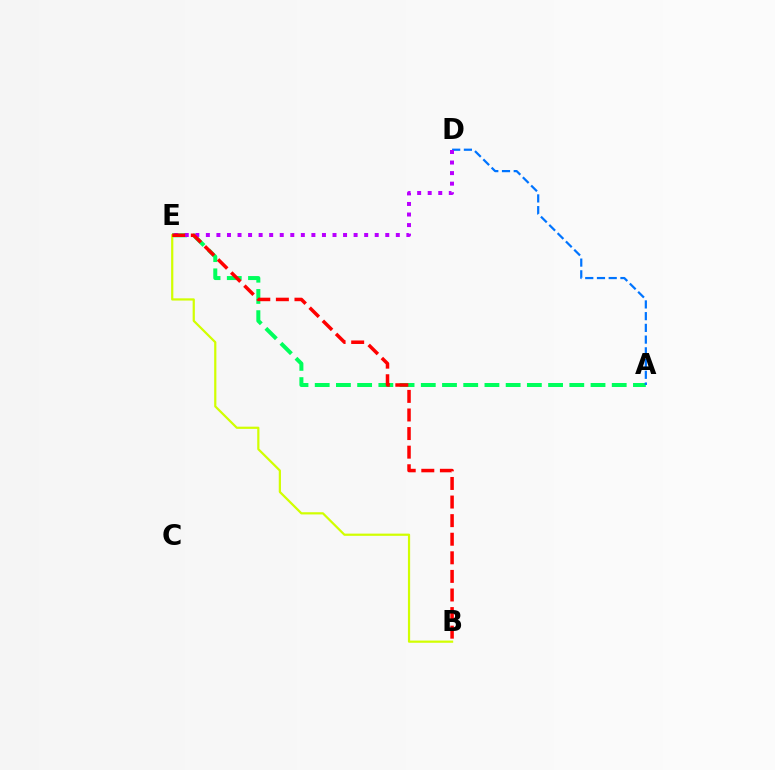{('A', 'E'): [{'color': '#00ff5c', 'line_style': 'dashed', 'thickness': 2.88}], ('A', 'D'): [{'color': '#0074ff', 'line_style': 'dashed', 'thickness': 1.59}], ('D', 'E'): [{'color': '#b900ff', 'line_style': 'dotted', 'thickness': 2.87}], ('B', 'E'): [{'color': '#d1ff00', 'line_style': 'solid', 'thickness': 1.59}, {'color': '#ff0000', 'line_style': 'dashed', 'thickness': 2.53}]}